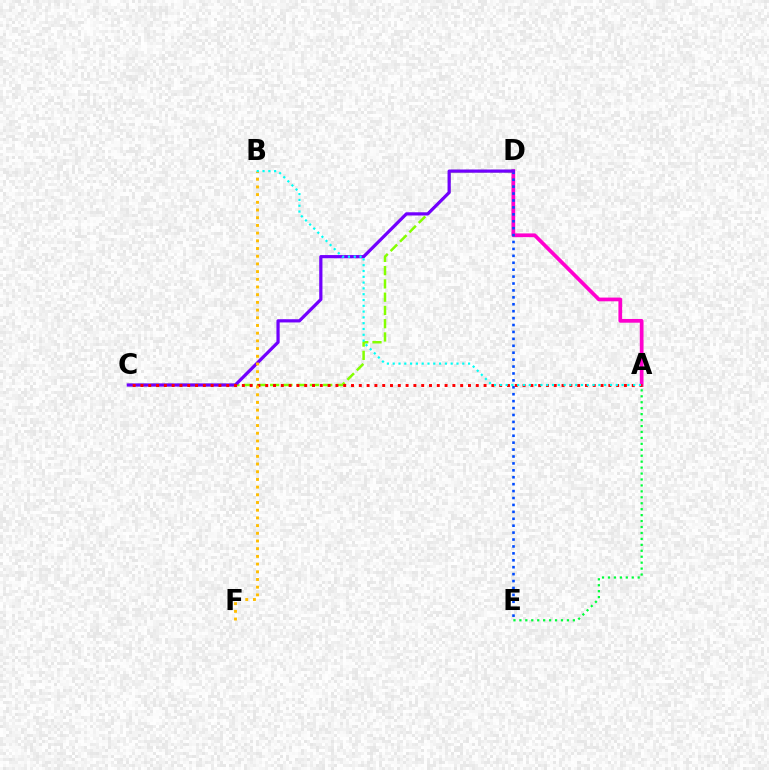{('A', 'D'): [{'color': '#ff00cf', 'line_style': 'solid', 'thickness': 2.68}], ('C', 'D'): [{'color': '#84ff00', 'line_style': 'dashed', 'thickness': 1.8}, {'color': '#7200ff', 'line_style': 'solid', 'thickness': 2.32}], ('D', 'E'): [{'color': '#004bff', 'line_style': 'dotted', 'thickness': 1.88}], ('A', 'E'): [{'color': '#00ff39', 'line_style': 'dotted', 'thickness': 1.61}], ('A', 'C'): [{'color': '#ff0000', 'line_style': 'dotted', 'thickness': 2.12}], ('B', 'F'): [{'color': '#ffbd00', 'line_style': 'dotted', 'thickness': 2.09}], ('A', 'B'): [{'color': '#00fff6', 'line_style': 'dotted', 'thickness': 1.58}]}